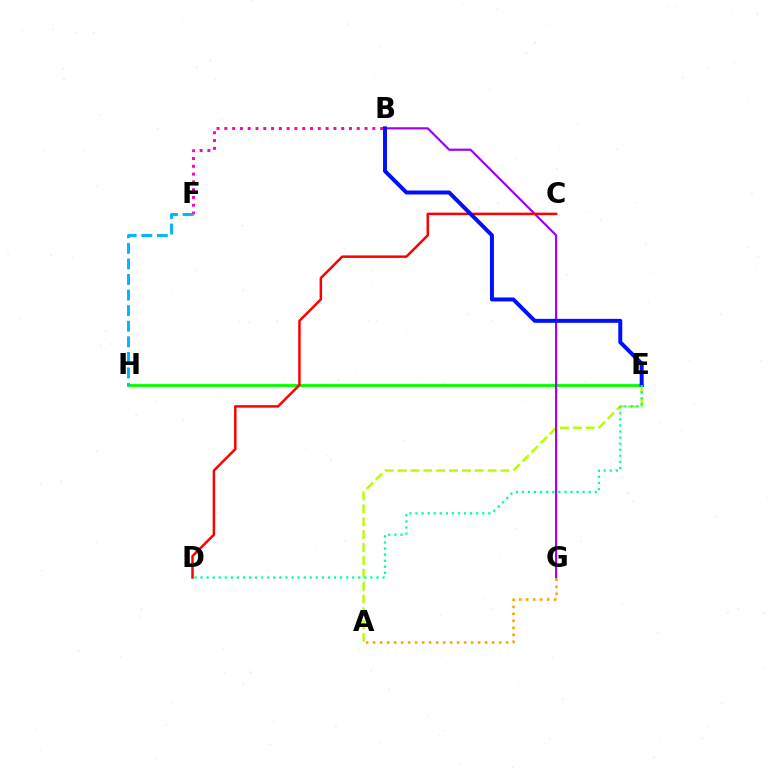{('E', 'H'): [{'color': '#08ff00', 'line_style': 'solid', 'thickness': 2.07}], ('B', 'F'): [{'color': '#ff00bd', 'line_style': 'dotted', 'thickness': 2.12}], ('F', 'H'): [{'color': '#00b5ff', 'line_style': 'dashed', 'thickness': 2.12}], ('A', 'E'): [{'color': '#b3ff00', 'line_style': 'dashed', 'thickness': 1.75}], ('B', 'G'): [{'color': '#9b00ff', 'line_style': 'solid', 'thickness': 1.56}], ('C', 'D'): [{'color': '#ff0000', 'line_style': 'solid', 'thickness': 1.79}], ('A', 'G'): [{'color': '#ffa500', 'line_style': 'dotted', 'thickness': 1.9}], ('B', 'E'): [{'color': '#0010ff', 'line_style': 'solid', 'thickness': 2.86}], ('D', 'E'): [{'color': '#00ff9d', 'line_style': 'dotted', 'thickness': 1.65}]}